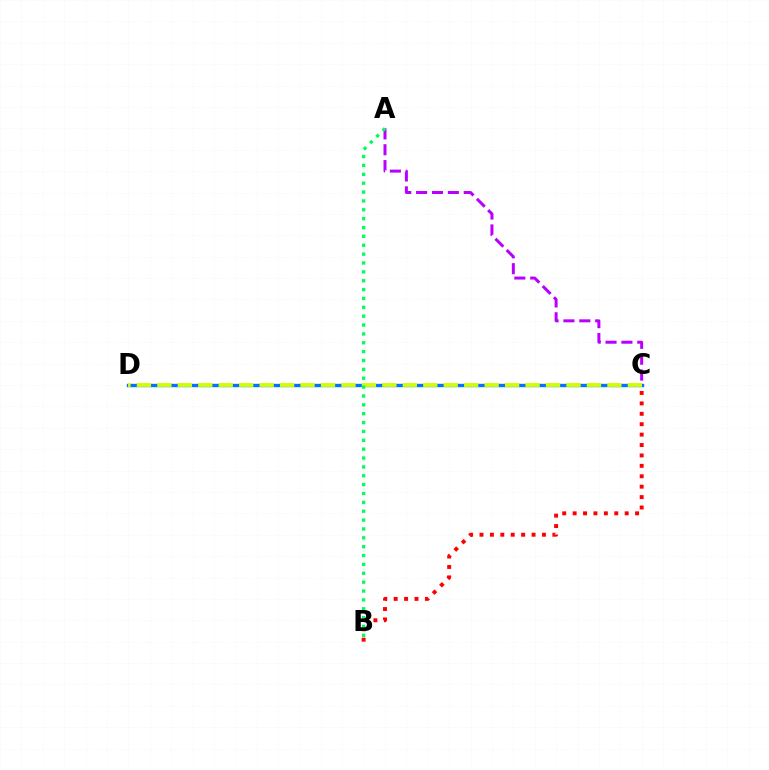{('C', 'D'): [{'color': '#0074ff', 'line_style': 'solid', 'thickness': 2.43}, {'color': '#d1ff00', 'line_style': 'dashed', 'thickness': 2.78}], ('B', 'C'): [{'color': '#ff0000', 'line_style': 'dotted', 'thickness': 2.83}], ('A', 'C'): [{'color': '#b900ff', 'line_style': 'dashed', 'thickness': 2.16}], ('A', 'B'): [{'color': '#00ff5c', 'line_style': 'dotted', 'thickness': 2.41}]}